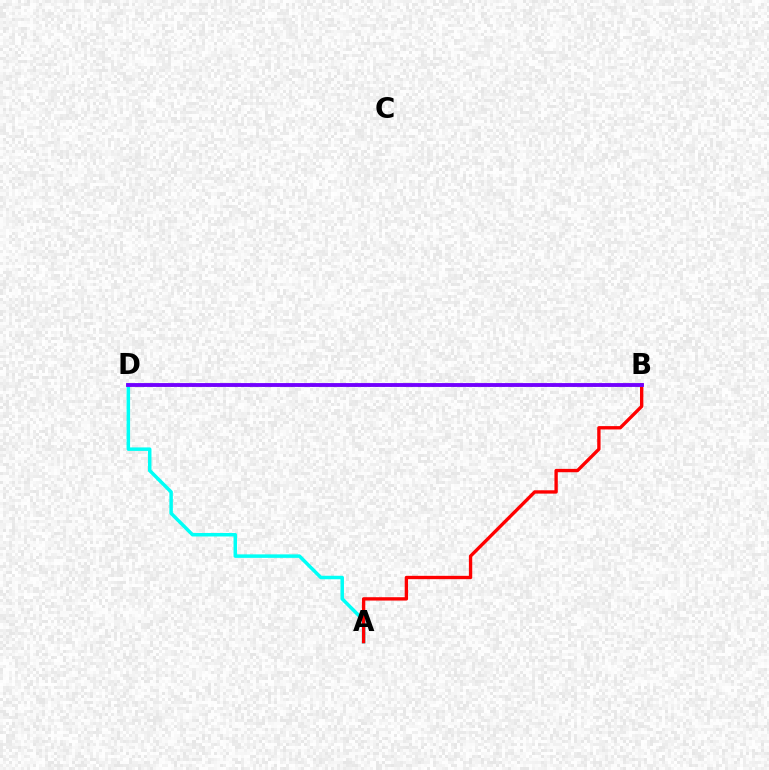{('B', 'D'): [{'color': '#84ff00', 'line_style': 'dotted', 'thickness': 1.92}, {'color': '#7200ff', 'line_style': 'solid', 'thickness': 2.77}], ('A', 'D'): [{'color': '#00fff6', 'line_style': 'solid', 'thickness': 2.51}], ('A', 'B'): [{'color': '#ff0000', 'line_style': 'solid', 'thickness': 2.41}]}